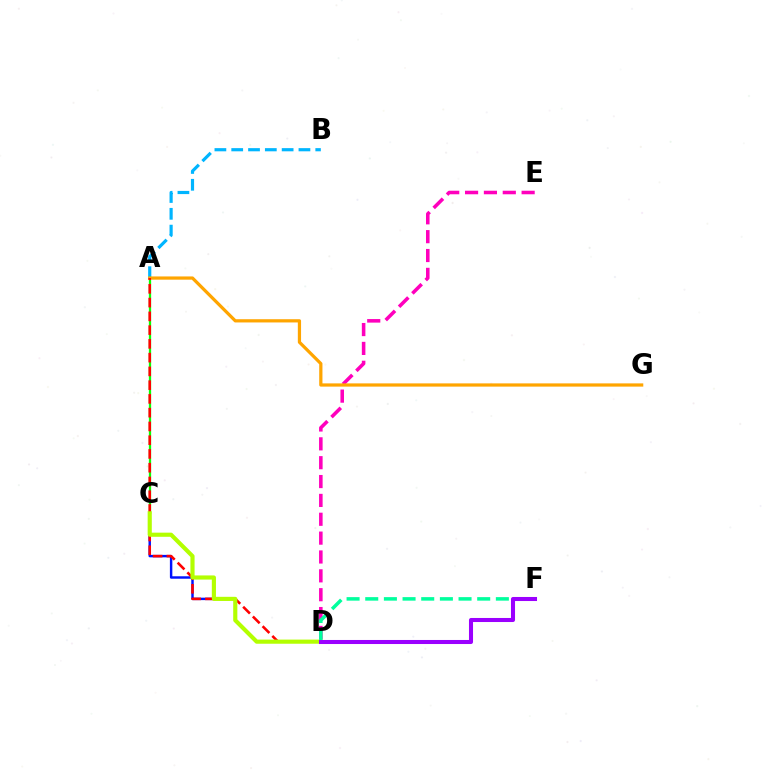{('C', 'D'): [{'color': '#0010ff', 'line_style': 'solid', 'thickness': 1.76}, {'color': '#b3ff00', 'line_style': 'solid', 'thickness': 2.98}], ('A', 'B'): [{'color': '#00b5ff', 'line_style': 'dashed', 'thickness': 2.28}], ('D', 'E'): [{'color': '#ff00bd', 'line_style': 'dashed', 'thickness': 2.56}], ('A', 'C'): [{'color': '#08ff00', 'line_style': 'solid', 'thickness': 1.65}], ('A', 'G'): [{'color': '#ffa500', 'line_style': 'solid', 'thickness': 2.33}], ('A', 'D'): [{'color': '#ff0000', 'line_style': 'dashed', 'thickness': 1.87}], ('D', 'F'): [{'color': '#00ff9d', 'line_style': 'dashed', 'thickness': 2.54}, {'color': '#9b00ff', 'line_style': 'solid', 'thickness': 2.92}]}